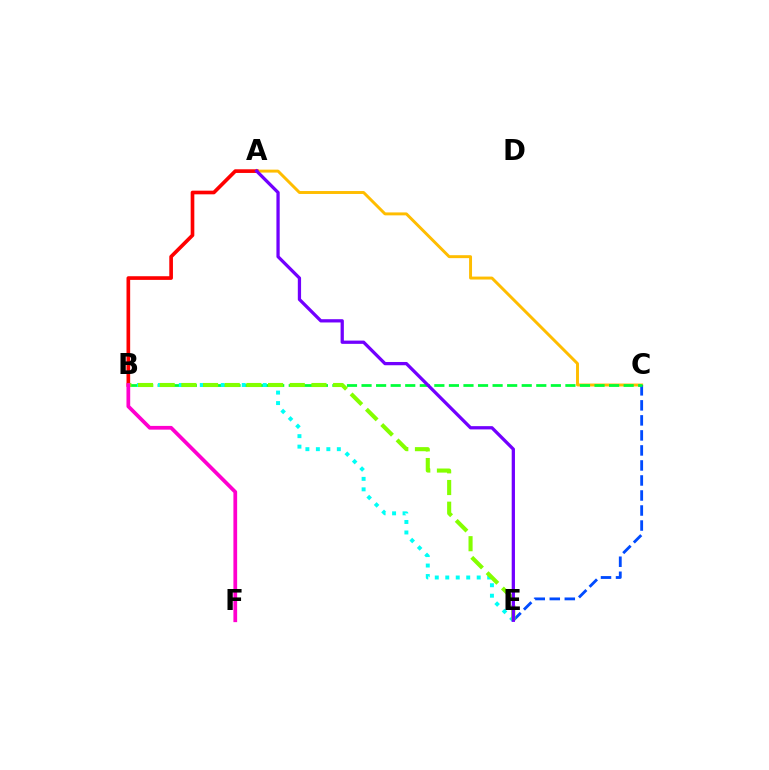{('A', 'C'): [{'color': '#ffbd00', 'line_style': 'solid', 'thickness': 2.12}], ('A', 'B'): [{'color': '#ff0000', 'line_style': 'solid', 'thickness': 2.63}], ('C', 'E'): [{'color': '#004bff', 'line_style': 'dashed', 'thickness': 2.04}], ('B', 'C'): [{'color': '#00ff39', 'line_style': 'dashed', 'thickness': 1.98}], ('B', 'E'): [{'color': '#00fff6', 'line_style': 'dotted', 'thickness': 2.85}, {'color': '#84ff00', 'line_style': 'dashed', 'thickness': 2.95}], ('A', 'E'): [{'color': '#7200ff', 'line_style': 'solid', 'thickness': 2.35}], ('B', 'F'): [{'color': '#ff00cf', 'line_style': 'solid', 'thickness': 2.69}]}